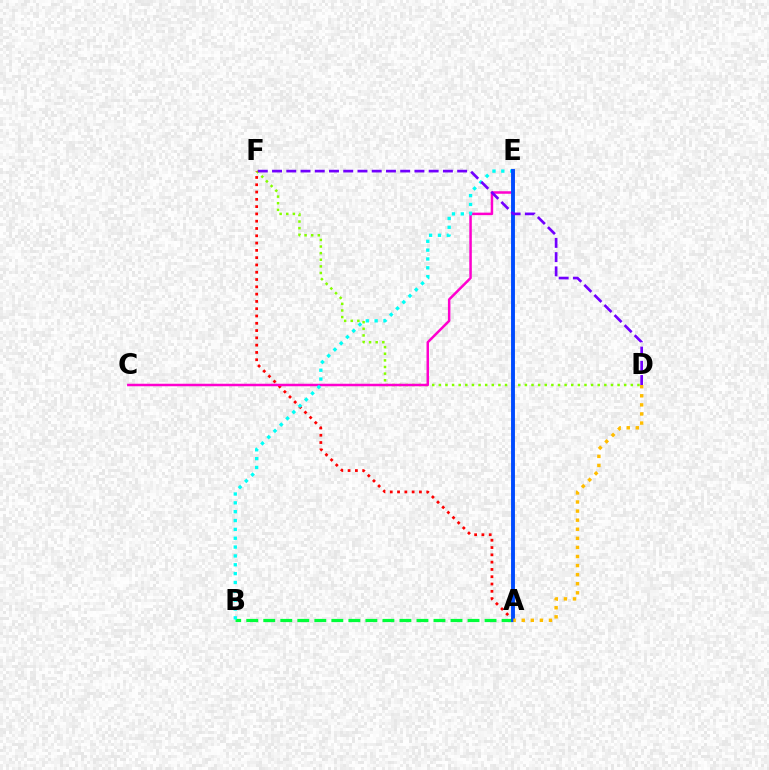{('D', 'F'): [{'color': '#84ff00', 'line_style': 'dotted', 'thickness': 1.8}, {'color': '#7200ff', 'line_style': 'dashed', 'thickness': 1.93}], ('A', 'F'): [{'color': '#ff0000', 'line_style': 'dotted', 'thickness': 1.98}], ('A', 'B'): [{'color': '#00ff39', 'line_style': 'dashed', 'thickness': 2.31}], ('C', 'E'): [{'color': '#ff00cf', 'line_style': 'solid', 'thickness': 1.8}], ('B', 'E'): [{'color': '#00fff6', 'line_style': 'dotted', 'thickness': 2.4}], ('A', 'E'): [{'color': '#004bff', 'line_style': 'solid', 'thickness': 2.8}], ('A', 'D'): [{'color': '#ffbd00', 'line_style': 'dotted', 'thickness': 2.47}]}